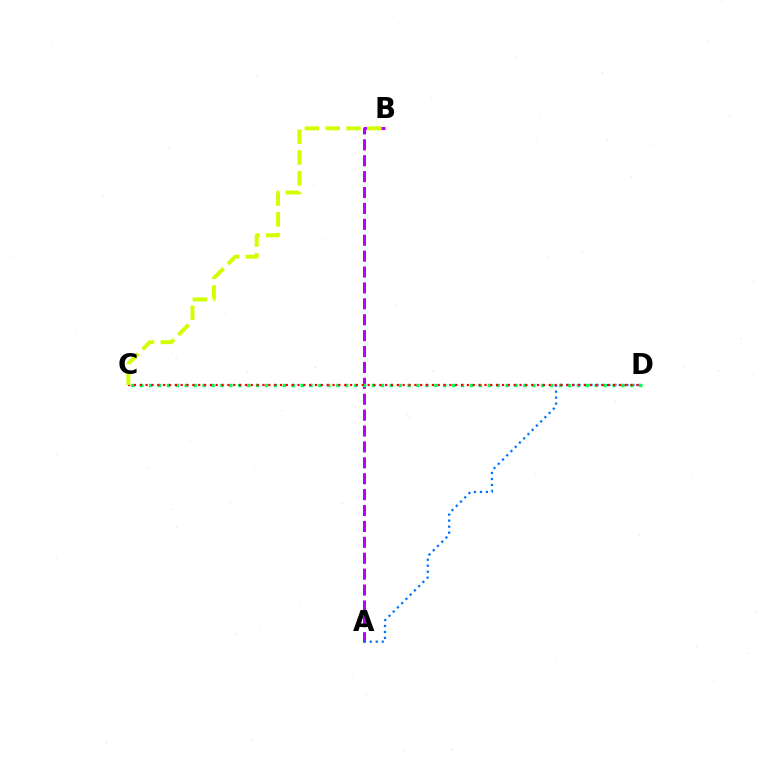{('A', 'B'): [{'color': '#b900ff', 'line_style': 'dashed', 'thickness': 2.16}], ('A', 'D'): [{'color': '#0074ff', 'line_style': 'dotted', 'thickness': 1.63}], ('C', 'D'): [{'color': '#00ff5c', 'line_style': 'dotted', 'thickness': 2.42}, {'color': '#ff0000', 'line_style': 'dotted', 'thickness': 1.59}], ('B', 'C'): [{'color': '#d1ff00', 'line_style': 'dashed', 'thickness': 2.83}]}